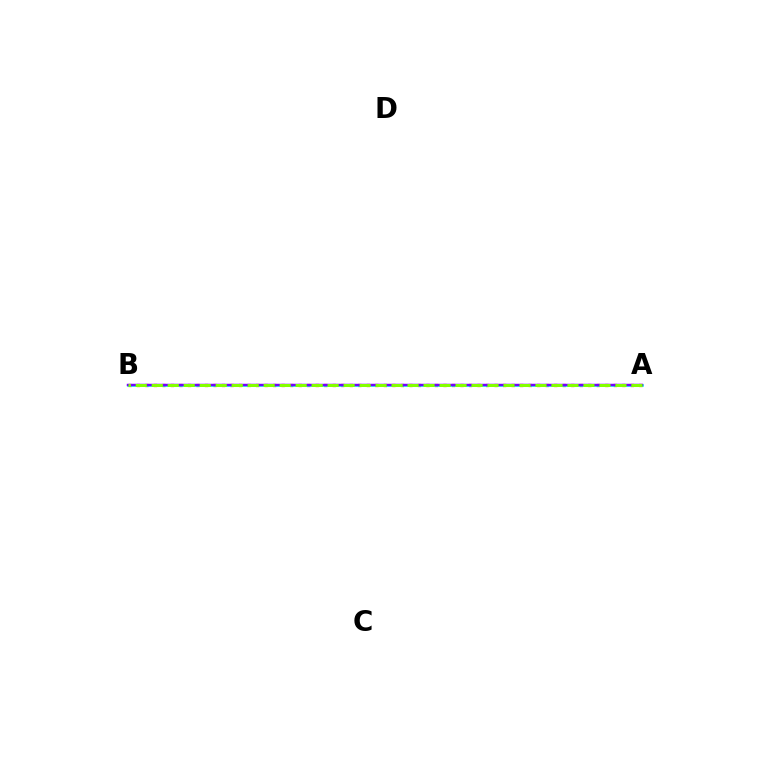{('A', 'B'): [{'color': '#ff0000', 'line_style': 'dotted', 'thickness': 2.31}, {'color': '#00fff6', 'line_style': 'solid', 'thickness': 1.87}, {'color': '#7200ff', 'line_style': 'solid', 'thickness': 1.77}, {'color': '#84ff00', 'line_style': 'dashed', 'thickness': 2.17}]}